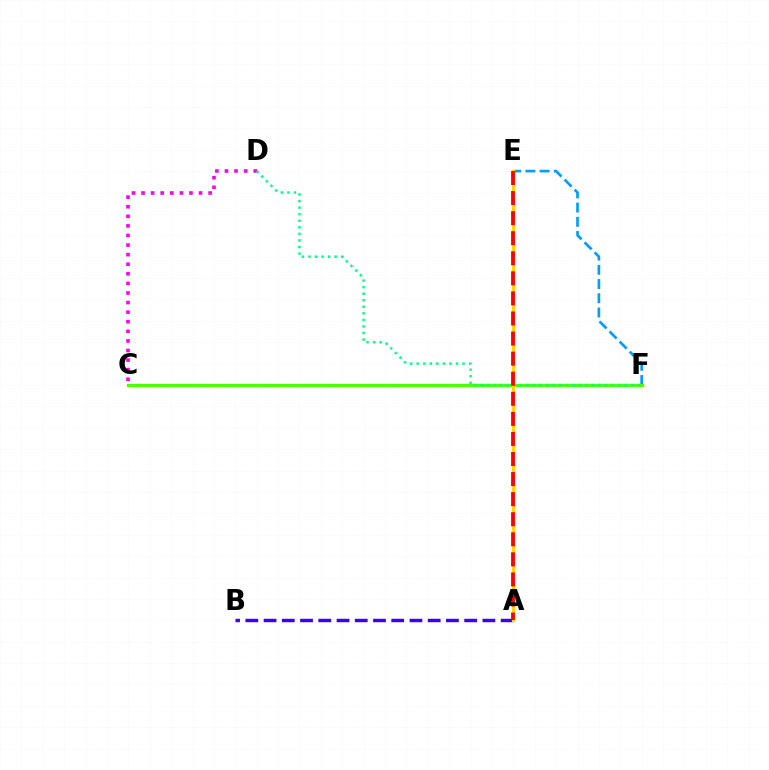{('E', 'F'): [{'color': '#009eff', 'line_style': 'dashed', 'thickness': 1.93}], ('A', 'B'): [{'color': '#3700ff', 'line_style': 'dashed', 'thickness': 2.48}], ('C', 'F'): [{'color': '#4fff00', 'line_style': 'solid', 'thickness': 2.29}], ('C', 'D'): [{'color': '#ff00ed', 'line_style': 'dotted', 'thickness': 2.6}], ('A', 'E'): [{'color': '#ffd500', 'line_style': 'solid', 'thickness': 2.24}, {'color': '#ff0000', 'line_style': 'dashed', 'thickness': 2.73}], ('D', 'F'): [{'color': '#00ff86', 'line_style': 'dotted', 'thickness': 1.78}]}